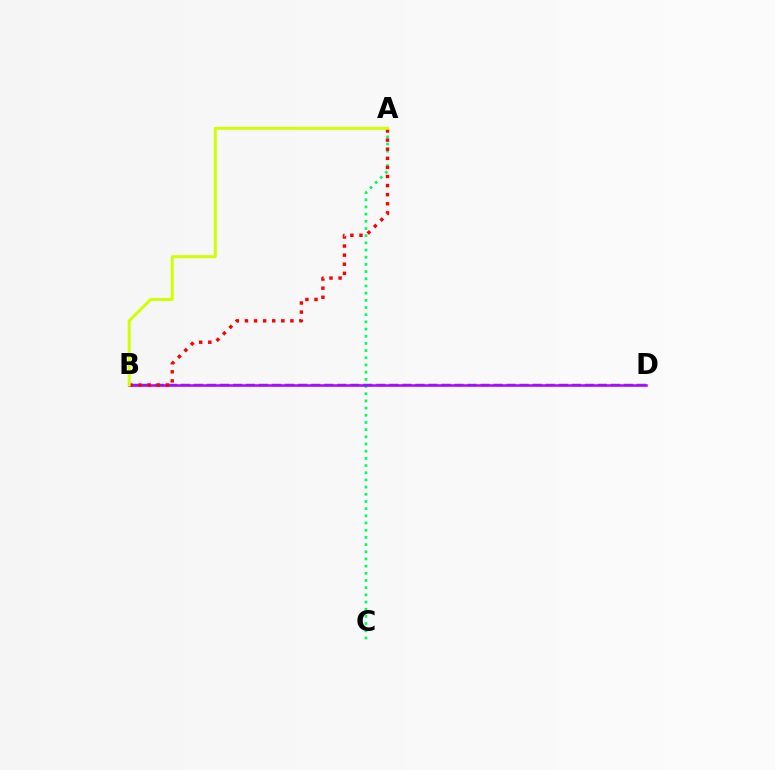{('B', 'D'): [{'color': '#0074ff', 'line_style': 'dashed', 'thickness': 1.77}, {'color': '#b900ff', 'line_style': 'solid', 'thickness': 1.83}], ('A', 'C'): [{'color': '#00ff5c', 'line_style': 'dotted', 'thickness': 1.95}], ('A', 'B'): [{'color': '#ff0000', 'line_style': 'dotted', 'thickness': 2.47}, {'color': '#d1ff00', 'line_style': 'solid', 'thickness': 2.14}]}